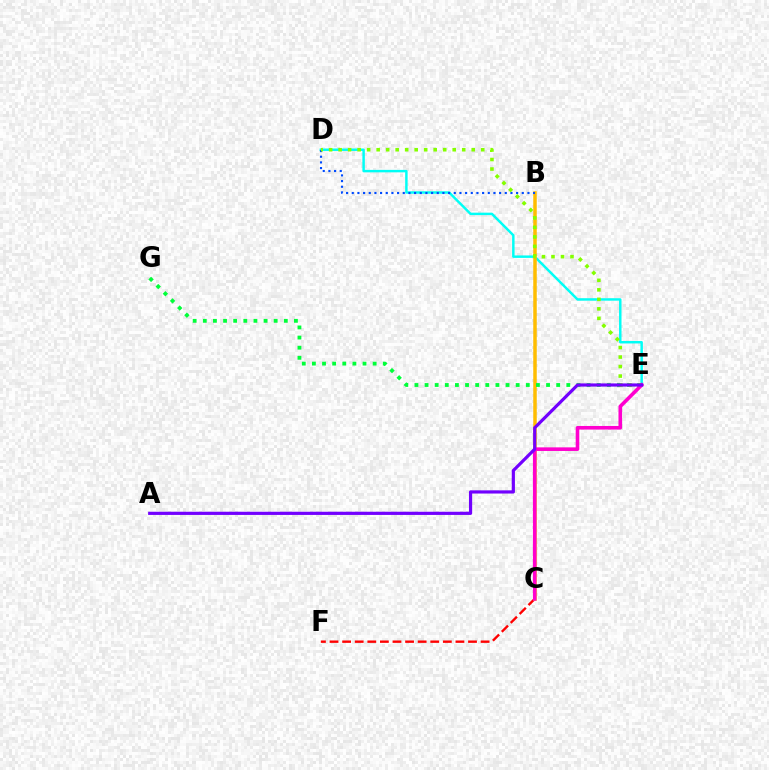{('D', 'E'): [{'color': '#00fff6', 'line_style': 'solid', 'thickness': 1.77}, {'color': '#84ff00', 'line_style': 'dotted', 'thickness': 2.58}], ('C', 'F'): [{'color': '#ff0000', 'line_style': 'dashed', 'thickness': 1.71}], ('B', 'C'): [{'color': '#ffbd00', 'line_style': 'solid', 'thickness': 2.52}], ('E', 'G'): [{'color': '#00ff39', 'line_style': 'dotted', 'thickness': 2.75}], ('B', 'D'): [{'color': '#004bff', 'line_style': 'dotted', 'thickness': 1.54}], ('C', 'E'): [{'color': '#ff00cf', 'line_style': 'solid', 'thickness': 2.59}], ('A', 'E'): [{'color': '#7200ff', 'line_style': 'solid', 'thickness': 2.3}]}